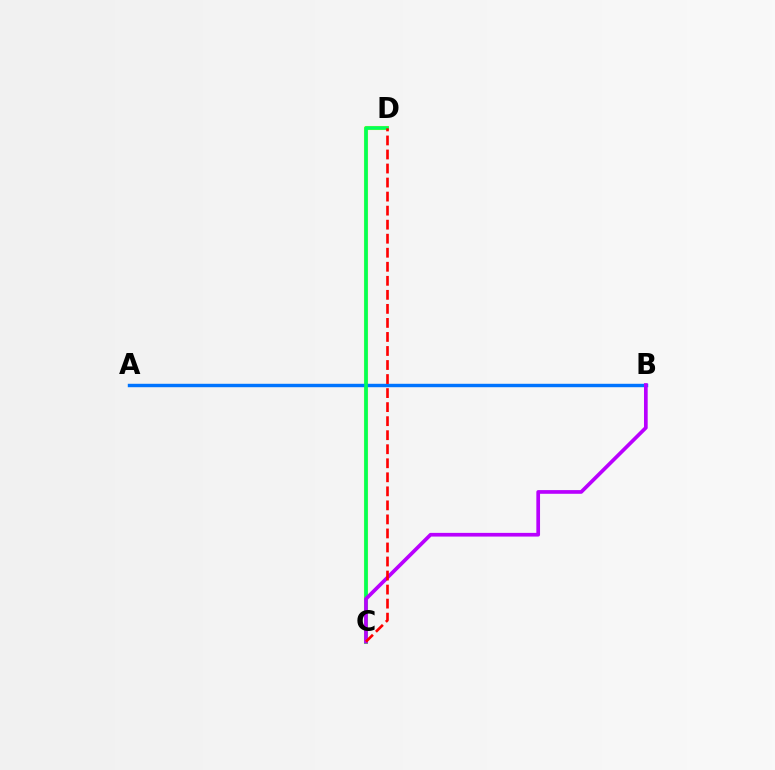{('C', 'D'): [{'color': '#d1ff00', 'line_style': 'solid', 'thickness': 2.93}, {'color': '#00ff5c', 'line_style': 'solid', 'thickness': 2.58}, {'color': '#ff0000', 'line_style': 'dashed', 'thickness': 1.91}], ('A', 'B'): [{'color': '#0074ff', 'line_style': 'solid', 'thickness': 2.47}], ('B', 'C'): [{'color': '#b900ff', 'line_style': 'solid', 'thickness': 2.66}]}